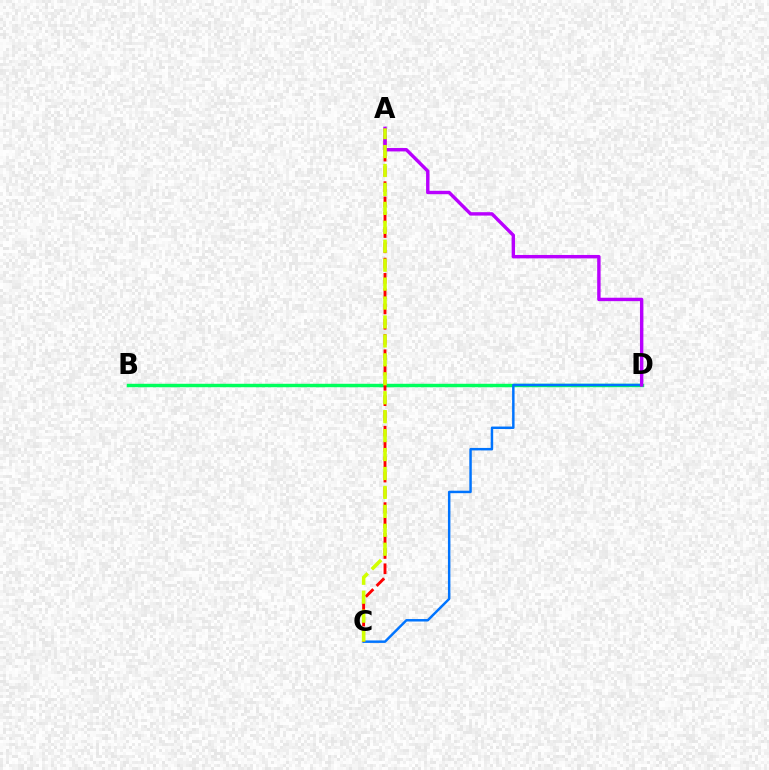{('B', 'D'): [{'color': '#00ff5c', 'line_style': 'solid', 'thickness': 2.47}], ('C', 'D'): [{'color': '#0074ff', 'line_style': 'solid', 'thickness': 1.78}], ('A', 'C'): [{'color': '#ff0000', 'line_style': 'dashed', 'thickness': 2.08}, {'color': '#d1ff00', 'line_style': 'dashed', 'thickness': 2.57}], ('A', 'D'): [{'color': '#b900ff', 'line_style': 'solid', 'thickness': 2.45}]}